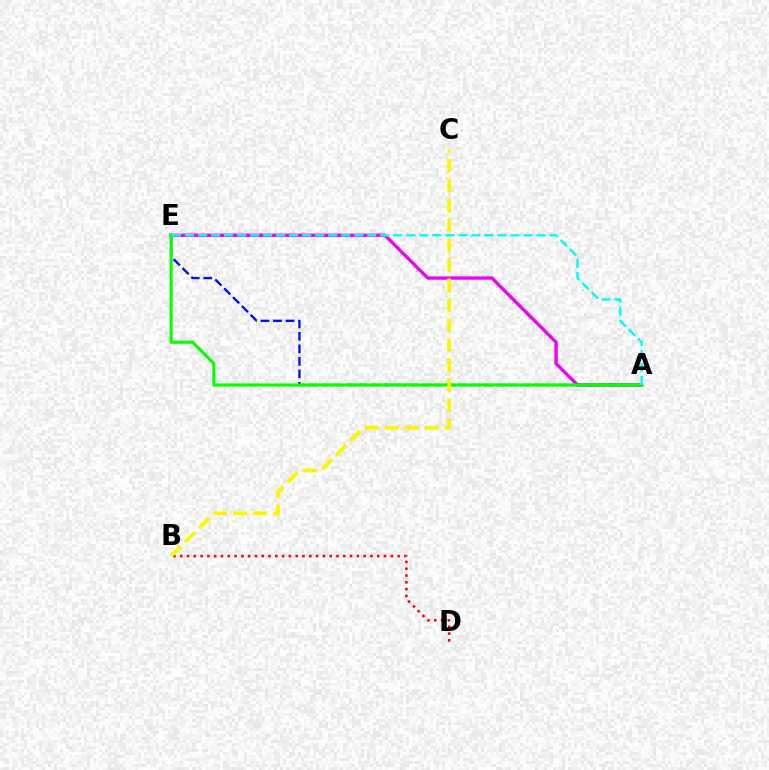{('A', 'E'): [{'color': '#ee00ff', 'line_style': 'solid', 'thickness': 2.41}, {'color': '#0010ff', 'line_style': 'dashed', 'thickness': 1.7}, {'color': '#08ff00', 'line_style': 'solid', 'thickness': 2.24}, {'color': '#00fff6', 'line_style': 'dashed', 'thickness': 1.77}], ('B', 'D'): [{'color': '#ff0000', 'line_style': 'dotted', 'thickness': 1.85}], ('B', 'C'): [{'color': '#fcf500', 'line_style': 'dashed', 'thickness': 2.71}]}